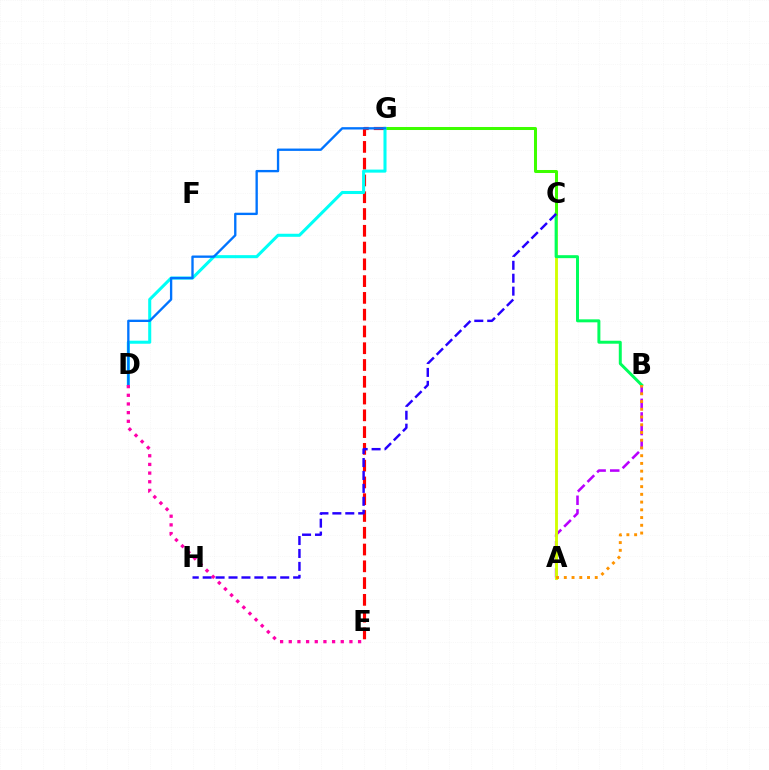{('A', 'B'): [{'color': '#b900ff', 'line_style': 'dashed', 'thickness': 1.85}, {'color': '#ff9400', 'line_style': 'dotted', 'thickness': 2.1}], ('A', 'C'): [{'color': '#d1ff00', 'line_style': 'solid', 'thickness': 2.07}], ('B', 'C'): [{'color': '#00ff5c', 'line_style': 'solid', 'thickness': 2.14}], ('C', 'G'): [{'color': '#3dff00', 'line_style': 'solid', 'thickness': 2.17}], ('E', 'G'): [{'color': '#ff0000', 'line_style': 'dashed', 'thickness': 2.28}], ('D', 'G'): [{'color': '#00fff6', 'line_style': 'solid', 'thickness': 2.2}, {'color': '#0074ff', 'line_style': 'solid', 'thickness': 1.69}], ('C', 'H'): [{'color': '#2500ff', 'line_style': 'dashed', 'thickness': 1.76}], ('D', 'E'): [{'color': '#ff00ac', 'line_style': 'dotted', 'thickness': 2.35}]}